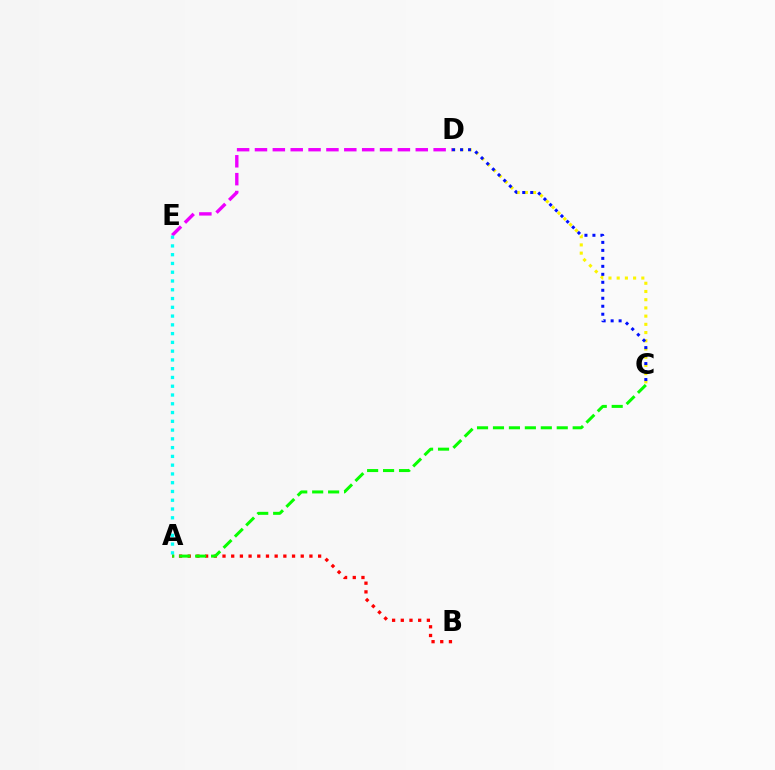{('C', 'D'): [{'color': '#fcf500', 'line_style': 'dotted', 'thickness': 2.23}, {'color': '#0010ff', 'line_style': 'dotted', 'thickness': 2.17}], ('D', 'E'): [{'color': '#ee00ff', 'line_style': 'dashed', 'thickness': 2.43}], ('A', 'B'): [{'color': '#ff0000', 'line_style': 'dotted', 'thickness': 2.36}], ('A', 'E'): [{'color': '#00fff6', 'line_style': 'dotted', 'thickness': 2.38}], ('A', 'C'): [{'color': '#08ff00', 'line_style': 'dashed', 'thickness': 2.17}]}